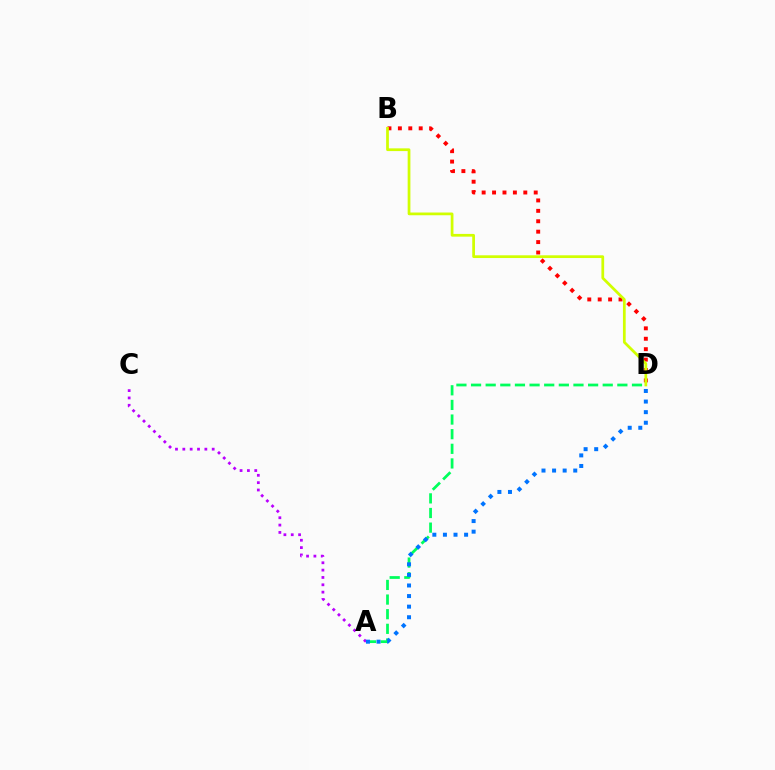{('B', 'D'): [{'color': '#ff0000', 'line_style': 'dotted', 'thickness': 2.83}, {'color': '#d1ff00', 'line_style': 'solid', 'thickness': 1.97}], ('A', 'D'): [{'color': '#00ff5c', 'line_style': 'dashed', 'thickness': 1.99}, {'color': '#0074ff', 'line_style': 'dotted', 'thickness': 2.88}], ('A', 'C'): [{'color': '#b900ff', 'line_style': 'dotted', 'thickness': 1.99}]}